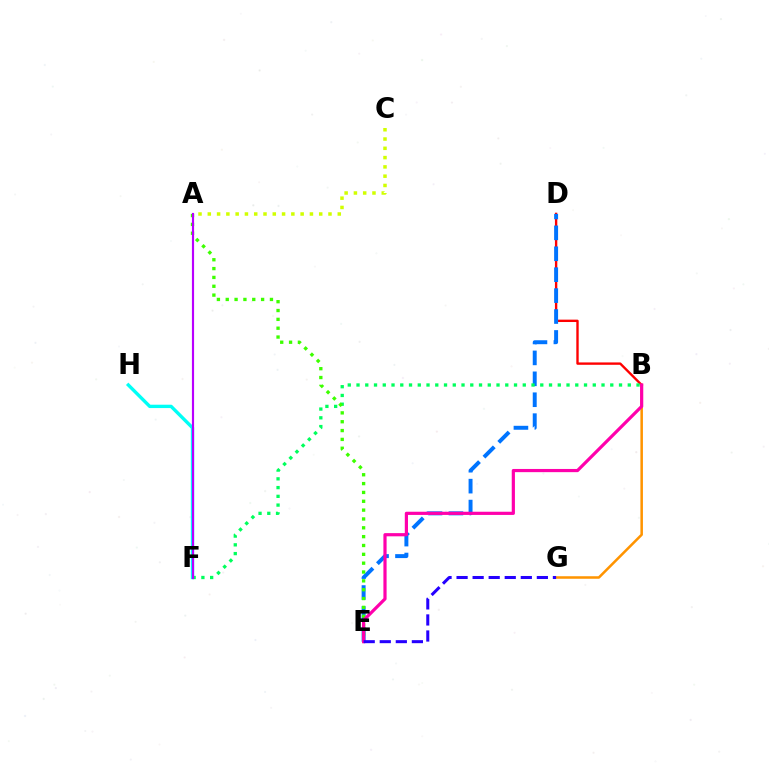{('B', 'D'): [{'color': '#ff0000', 'line_style': 'solid', 'thickness': 1.71}], ('D', 'E'): [{'color': '#0074ff', 'line_style': 'dashed', 'thickness': 2.84}], ('B', 'G'): [{'color': '#ff9400', 'line_style': 'solid', 'thickness': 1.82}], ('F', 'H'): [{'color': '#00fff6', 'line_style': 'solid', 'thickness': 2.42}], ('B', 'F'): [{'color': '#00ff5c', 'line_style': 'dotted', 'thickness': 2.38}], ('A', 'E'): [{'color': '#3dff00', 'line_style': 'dotted', 'thickness': 2.4}], ('A', 'F'): [{'color': '#b900ff', 'line_style': 'solid', 'thickness': 1.55}], ('B', 'E'): [{'color': '#ff00ac', 'line_style': 'solid', 'thickness': 2.3}], ('E', 'G'): [{'color': '#2500ff', 'line_style': 'dashed', 'thickness': 2.18}], ('A', 'C'): [{'color': '#d1ff00', 'line_style': 'dotted', 'thickness': 2.52}]}